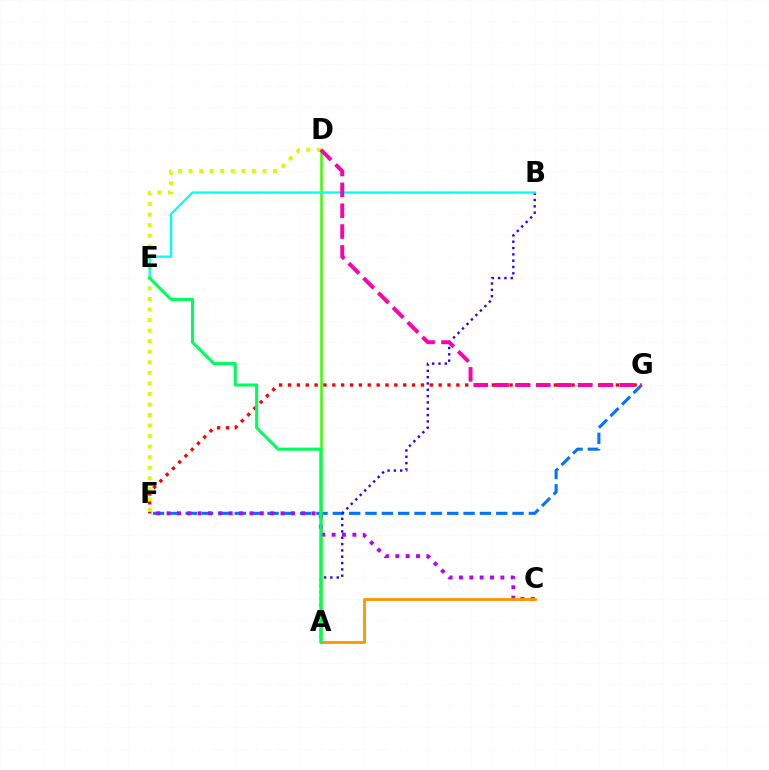{('F', 'G'): [{'color': '#0074ff', 'line_style': 'dashed', 'thickness': 2.22}, {'color': '#ff0000', 'line_style': 'dotted', 'thickness': 2.41}], ('A', 'D'): [{'color': '#3dff00', 'line_style': 'solid', 'thickness': 1.83}], ('D', 'F'): [{'color': '#d1ff00', 'line_style': 'dotted', 'thickness': 2.87}], ('C', 'F'): [{'color': '#b900ff', 'line_style': 'dotted', 'thickness': 2.81}], ('A', 'B'): [{'color': '#2500ff', 'line_style': 'dotted', 'thickness': 1.72}], ('B', 'E'): [{'color': '#00fff6', 'line_style': 'solid', 'thickness': 1.63}], ('D', 'G'): [{'color': '#ff00ac', 'line_style': 'dashed', 'thickness': 2.83}], ('A', 'C'): [{'color': '#ff9400', 'line_style': 'solid', 'thickness': 2.03}], ('A', 'E'): [{'color': '#00ff5c', 'line_style': 'solid', 'thickness': 2.24}]}